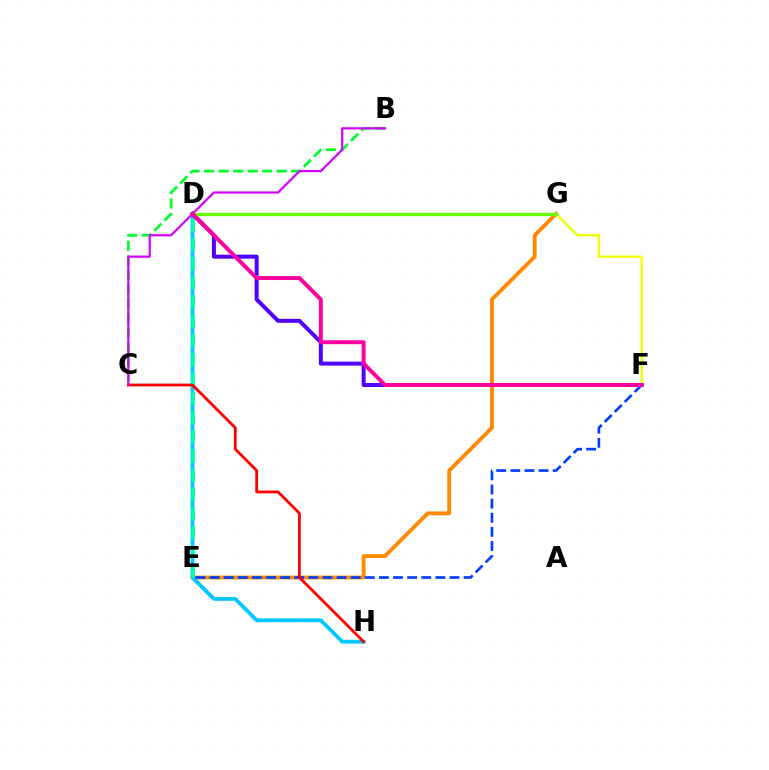{('F', 'G'): [{'color': '#eeff00', 'line_style': 'solid', 'thickness': 1.65}], ('B', 'C'): [{'color': '#00ff27', 'line_style': 'dashed', 'thickness': 1.97}, {'color': '#d600ff', 'line_style': 'solid', 'thickness': 1.59}], ('E', 'G'): [{'color': '#ff8800', 'line_style': 'solid', 'thickness': 2.75}], ('D', 'H'): [{'color': '#00c7ff', 'line_style': 'solid', 'thickness': 2.73}], ('D', 'E'): [{'color': '#00ffaf', 'line_style': 'dashed', 'thickness': 2.61}], ('D', 'F'): [{'color': '#4f00ff', 'line_style': 'solid', 'thickness': 2.86}, {'color': '#ff00a0', 'line_style': 'solid', 'thickness': 2.85}], ('E', 'F'): [{'color': '#003fff', 'line_style': 'dashed', 'thickness': 1.92}], ('C', 'H'): [{'color': '#ff0000', 'line_style': 'solid', 'thickness': 2.0}], ('D', 'G'): [{'color': '#66ff00', 'line_style': 'solid', 'thickness': 2.41}]}